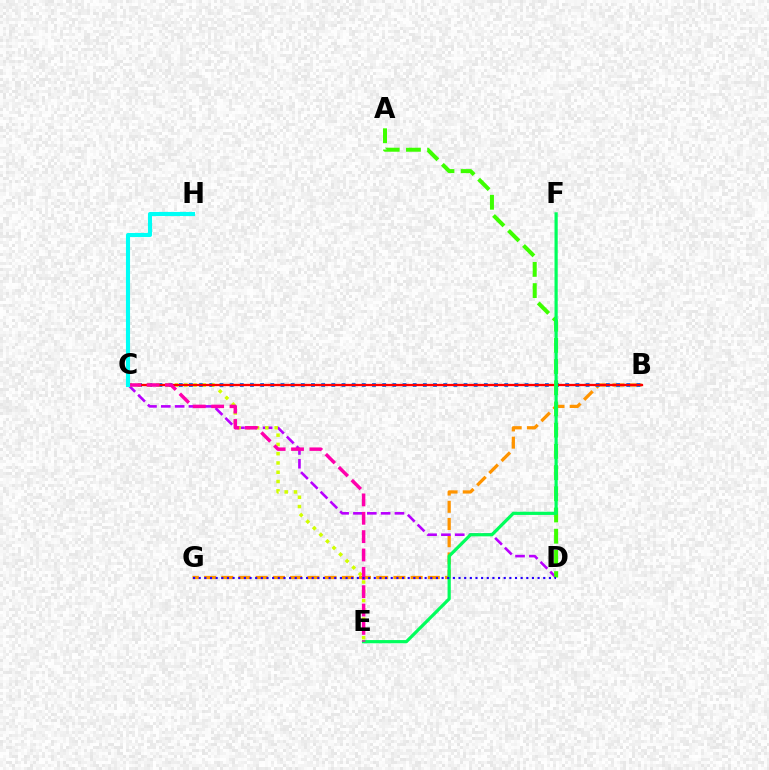{('B', 'G'): [{'color': '#ff9400', 'line_style': 'dashed', 'thickness': 2.34}], ('C', 'D'): [{'color': '#b900ff', 'line_style': 'dashed', 'thickness': 1.88}], ('B', 'C'): [{'color': '#0074ff', 'line_style': 'dotted', 'thickness': 2.76}, {'color': '#ff0000', 'line_style': 'solid', 'thickness': 1.65}], ('C', 'E'): [{'color': '#d1ff00', 'line_style': 'dotted', 'thickness': 2.52}, {'color': '#ff00ac', 'line_style': 'dashed', 'thickness': 2.49}], ('A', 'D'): [{'color': '#3dff00', 'line_style': 'dashed', 'thickness': 2.88}], ('E', 'F'): [{'color': '#00ff5c', 'line_style': 'solid', 'thickness': 2.31}], ('C', 'H'): [{'color': '#00fff6', 'line_style': 'solid', 'thickness': 2.95}], ('D', 'G'): [{'color': '#2500ff', 'line_style': 'dotted', 'thickness': 1.53}]}